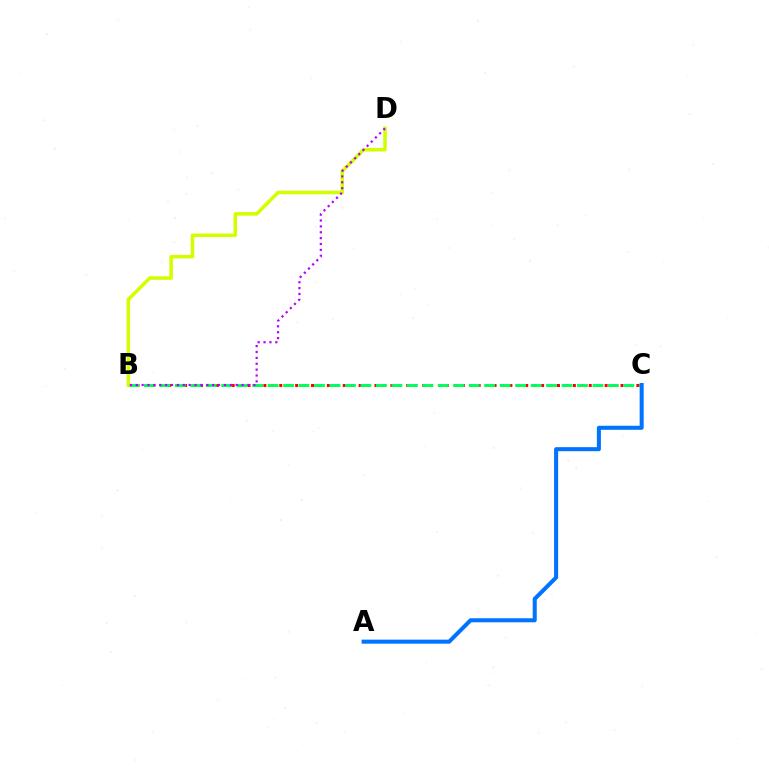{('B', 'C'): [{'color': '#ff0000', 'line_style': 'dotted', 'thickness': 2.16}, {'color': '#00ff5c', 'line_style': 'dashed', 'thickness': 2.1}], ('A', 'C'): [{'color': '#0074ff', 'line_style': 'solid', 'thickness': 2.91}], ('B', 'D'): [{'color': '#d1ff00', 'line_style': 'solid', 'thickness': 2.53}, {'color': '#b900ff', 'line_style': 'dotted', 'thickness': 1.6}]}